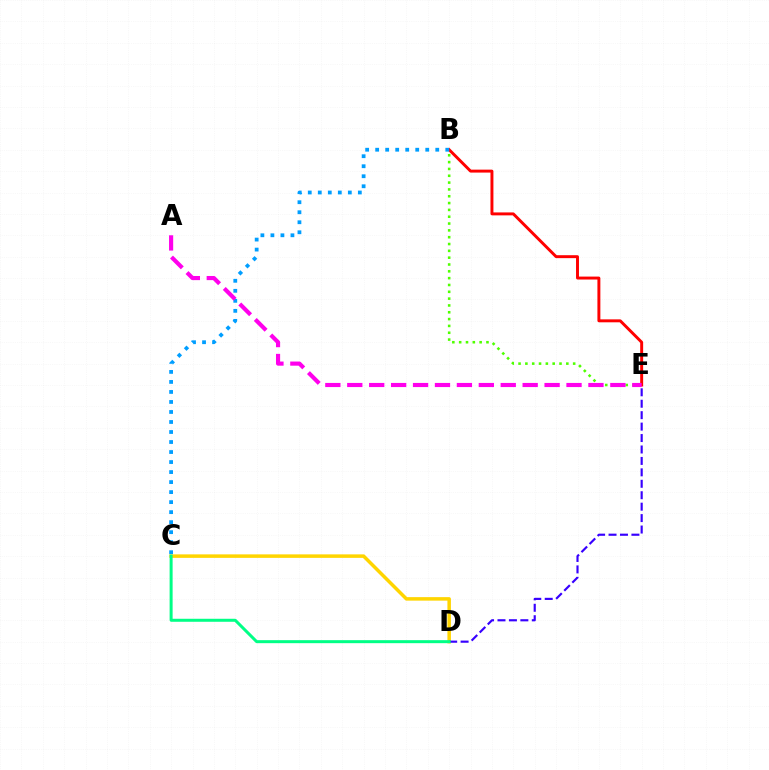{('B', 'E'): [{'color': '#4fff00', 'line_style': 'dotted', 'thickness': 1.85}, {'color': '#ff0000', 'line_style': 'solid', 'thickness': 2.12}], ('C', 'D'): [{'color': '#ffd500', 'line_style': 'solid', 'thickness': 2.52}, {'color': '#00ff86', 'line_style': 'solid', 'thickness': 2.16}], ('B', 'C'): [{'color': '#009eff', 'line_style': 'dotted', 'thickness': 2.72}], ('D', 'E'): [{'color': '#3700ff', 'line_style': 'dashed', 'thickness': 1.55}], ('A', 'E'): [{'color': '#ff00ed', 'line_style': 'dashed', 'thickness': 2.98}]}